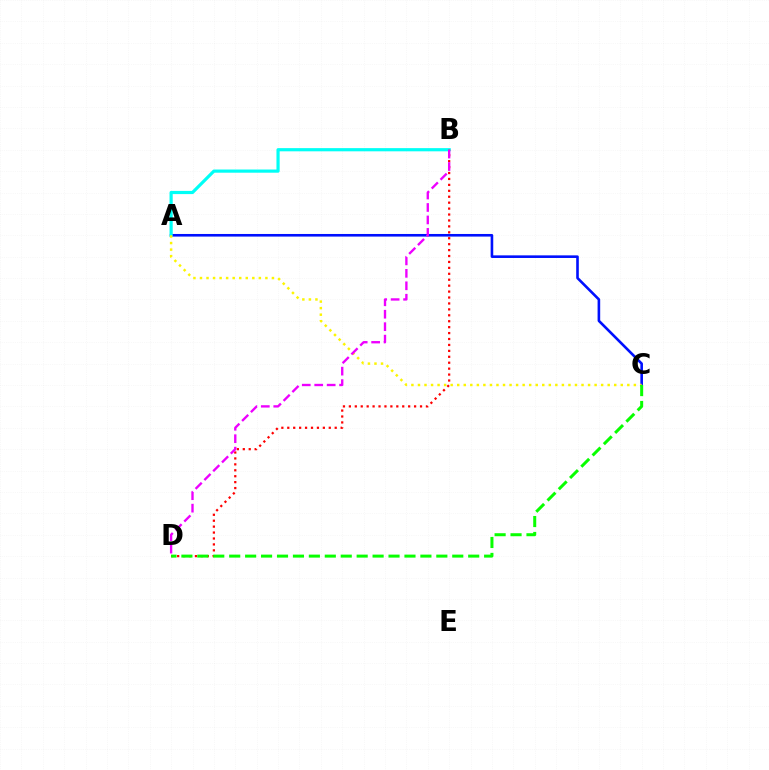{('A', 'C'): [{'color': '#0010ff', 'line_style': 'solid', 'thickness': 1.88}, {'color': '#fcf500', 'line_style': 'dotted', 'thickness': 1.78}], ('A', 'B'): [{'color': '#00fff6', 'line_style': 'solid', 'thickness': 2.29}], ('B', 'D'): [{'color': '#ff0000', 'line_style': 'dotted', 'thickness': 1.61}, {'color': '#ee00ff', 'line_style': 'dashed', 'thickness': 1.69}], ('C', 'D'): [{'color': '#08ff00', 'line_style': 'dashed', 'thickness': 2.16}]}